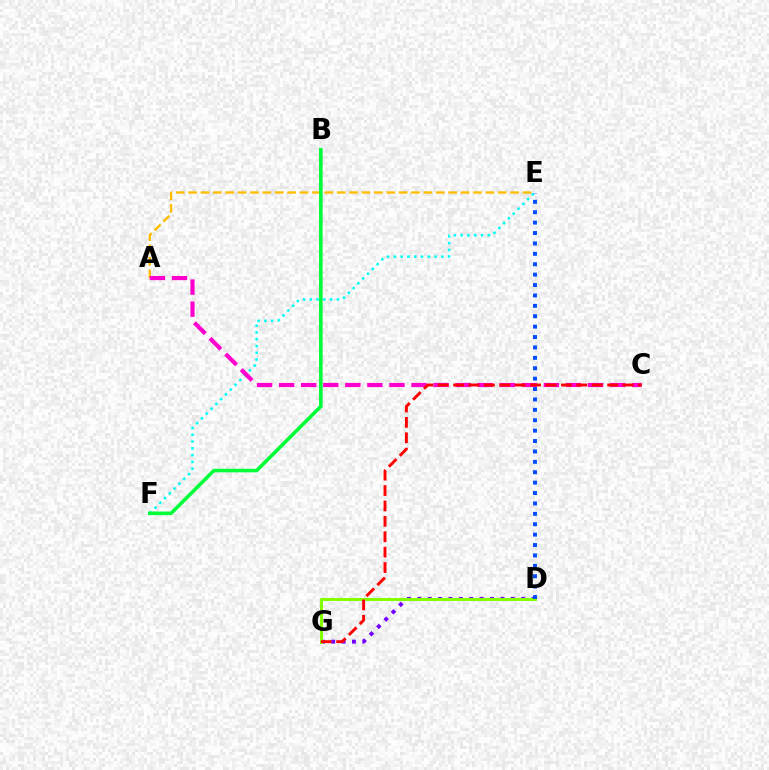{('E', 'F'): [{'color': '#00fff6', 'line_style': 'dotted', 'thickness': 1.84}], ('A', 'E'): [{'color': '#ffbd00', 'line_style': 'dashed', 'thickness': 1.68}], ('D', 'G'): [{'color': '#7200ff', 'line_style': 'dotted', 'thickness': 2.82}, {'color': '#84ff00', 'line_style': 'solid', 'thickness': 2.19}], ('B', 'F'): [{'color': '#00ff39', 'line_style': 'solid', 'thickness': 2.58}], ('D', 'E'): [{'color': '#004bff', 'line_style': 'dotted', 'thickness': 2.83}], ('A', 'C'): [{'color': '#ff00cf', 'line_style': 'dashed', 'thickness': 3.0}], ('C', 'G'): [{'color': '#ff0000', 'line_style': 'dashed', 'thickness': 2.09}]}